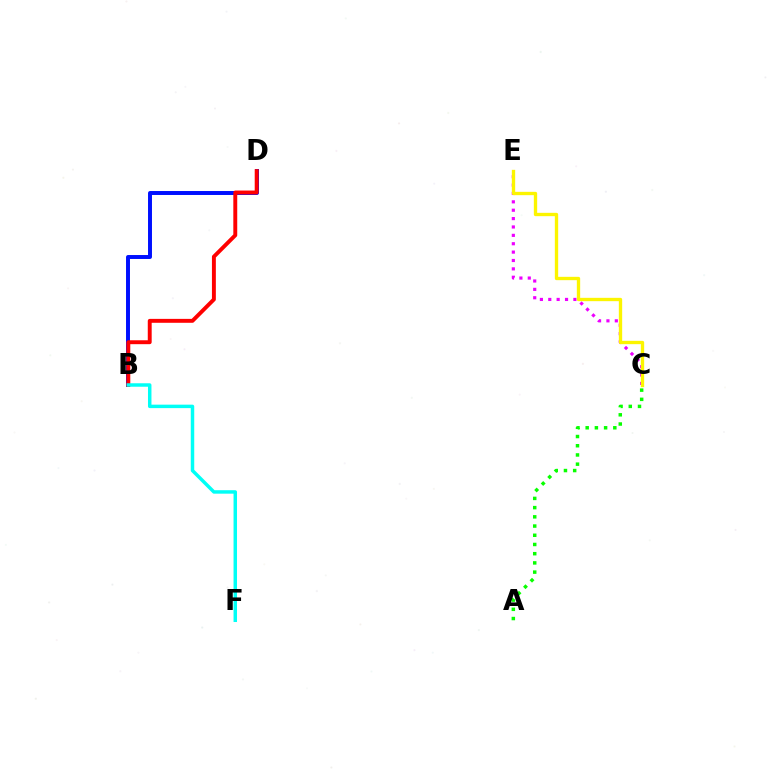{('C', 'E'): [{'color': '#ee00ff', 'line_style': 'dotted', 'thickness': 2.28}, {'color': '#fcf500', 'line_style': 'solid', 'thickness': 2.4}], ('B', 'D'): [{'color': '#0010ff', 'line_style': 'solid', 'thickness': 2.85}, {'color': '#ff0000', 'line_style': 'solid', 'thickness': 2.82}], ('B', 'F'): [{'color': '#00fff6', 'line_style': 'solid', 'thickness': 2.5}], ('A', 'C'): [{'color': '#08ff00', 'line_style': 'dotted', 'thickness': 2.5}]}